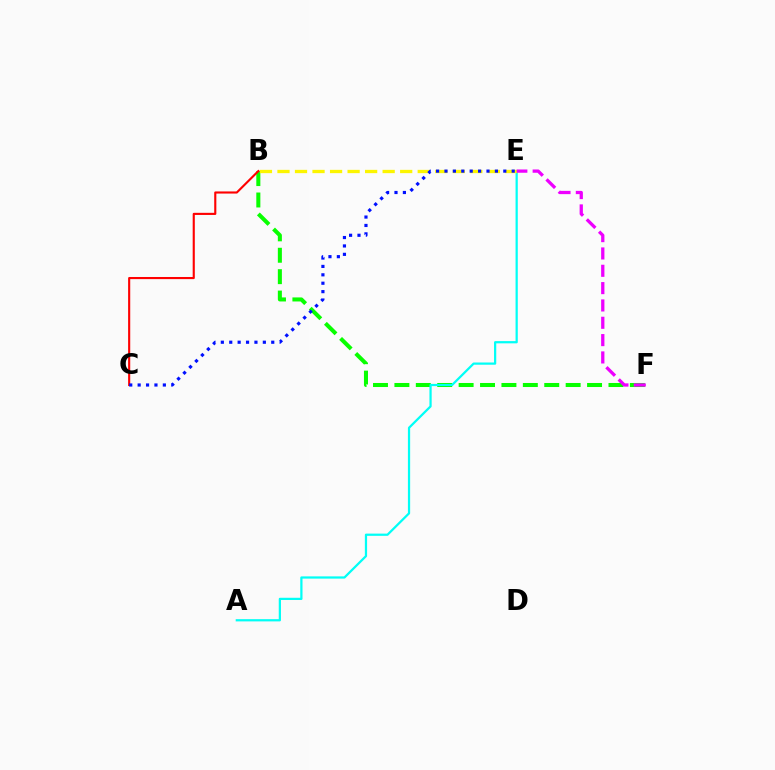{('B', 'F'): [{'color': '#08ff00', 'line_style': 'dashed', 'thickness': 2.91}], ('A', 'E'): [{'color': '#00fff6', 'line_style': 'solid', 'thickness': 1.61}], ('B', 'E'): [{'color': '#fcf500', 'line_style': 'dashed', 'thickness': 2.38}], ('B', 'C'): [{'color': '#ff0000', 'line_style': 'solid', 'thickness': 1.53}], ('E', 'F'): [{'color': '#ee00ff', 'line_style': 'dashed', 'thickness': 2.35}], ('C', 'E'): [{'color': '#0010ff', 'line_style': 'dotted', 'thickness': 2.28}]}